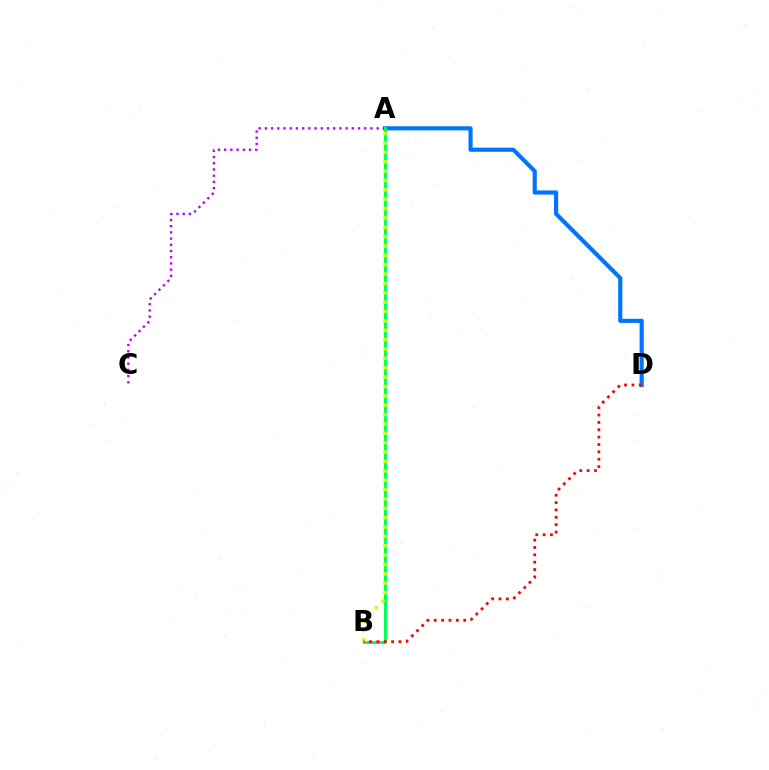{('A', 'C'): [{'color': '#b900ff', 'line_style': 'dotted', 'thickness': 1.69}], ('A', 'D'): [{'color': '#0074ff', 'line_style': 'solid', 'thickness': 2.98}], ('A', 'B'): [{'color': '#00ff5c', 'line_style': 'solid', 'thickness': 2.12}, {'color': '#d1ff00', 'line_style': 'dotted', 'thickness': 2.55}], ('B', 'D'): [{'color': '#ff0000', 'line_style': 'dotted', 'thickness': 2.0}]}